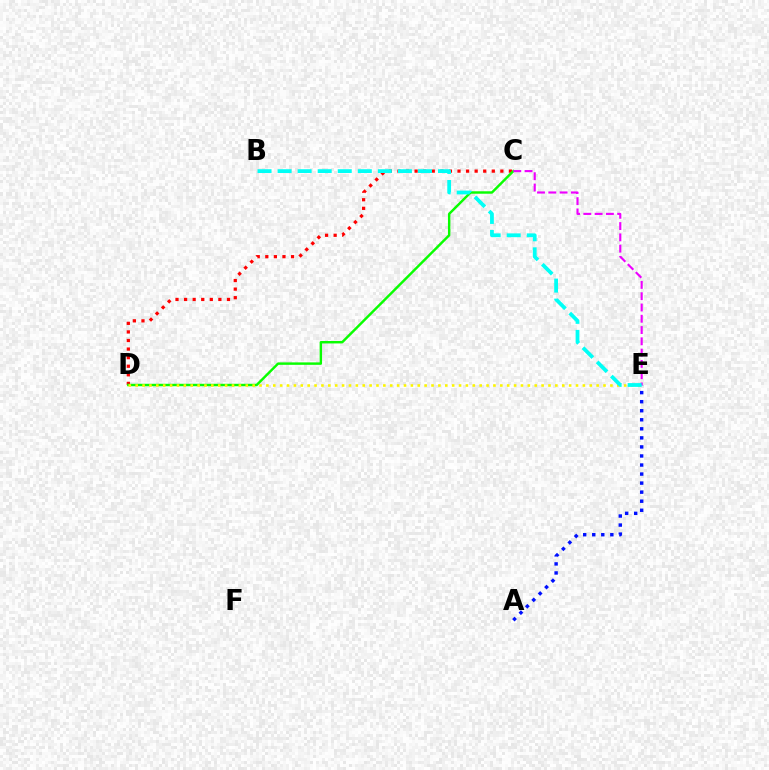{('C', 'D'): [{'color': '#ff0000', 'line_style': 'dotted', 'thickness': 2.33}, {'color': '#08ff00', 'line_style': 'solid', 'thickness': 1.75}], ('A', 'E'): [{'color': '#0010ff', 'line_style': 'dotted', 'thickness': 2.46}], ('C', 'E'): [{'color': '#ee00ff', 'line_style': 'dashed', 'thickness': 1.53}], ('D', 'E'): [{'color': '#fcf500', 'line_style': 'dotted', 'thickness': 1.87}], ('B', 'E'): [{'color': '#00fff6', 'line_style': 'dashed', 'thickness': 2.72}]}